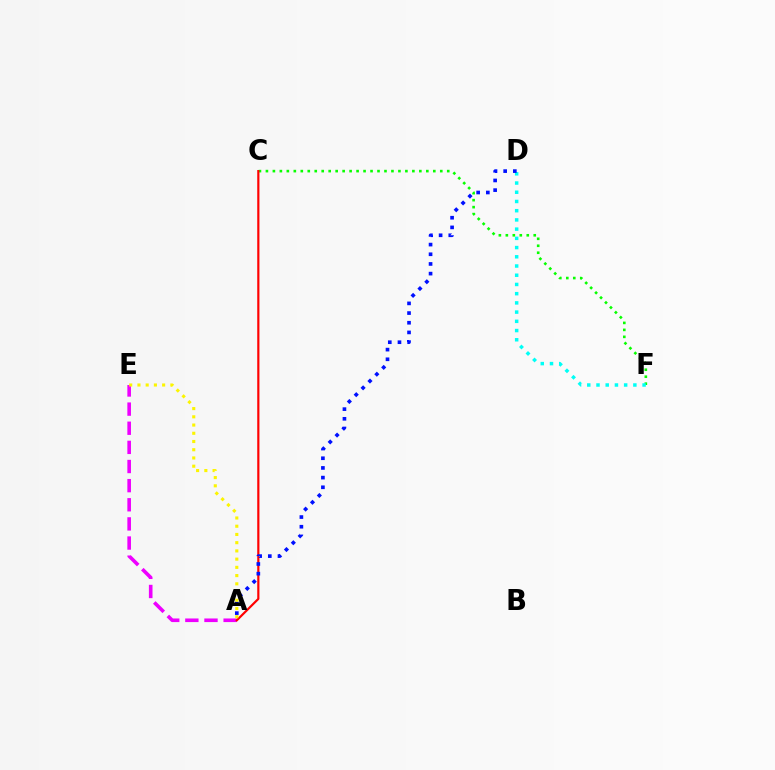{('A', 'E'): [{'color': '#ee00ff', 'line_style': 'dashed', 'thickness': 2.6}, {'color': '#fcf500', 'line_style': 'dotted', 'thickness': 2.24}], ('C', 'F'): [{'color': '#08ff00', 'line_style': 'dotted', 'thickness': 1.89}], ('D', 'F'): [{'color': '#00fff6', 'line_style': 'dotted', 'thickness': 2.51}], ('A', 'C'): [{'color': '#ff0000', 'line_style': 'solid', 'thickness': 1.57}], ('A', 'D'): [{'color': '#0010ff', 'line_style': 'dotted', 'thickness': 2.63}]}